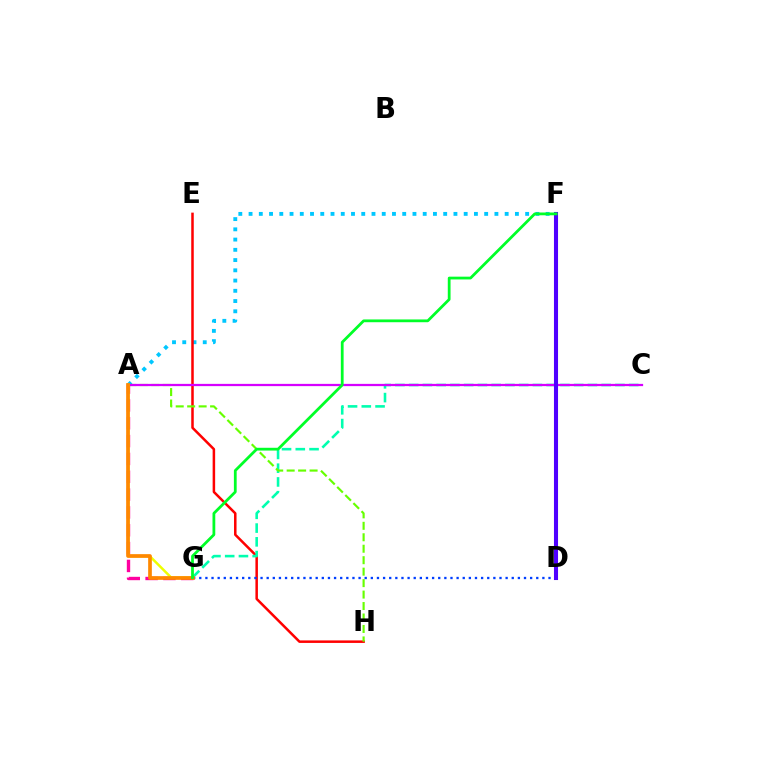{('A', 'F'): [{'color': '#00c7ff', 'line_style': 'dotted', 'thickness': 2.78}], ('A', 'G'): [{'color': '#ff00a0', 'line_style': 'dashed', 'thickness': 2.42}, {'color': '#eeff00', 'line_style': 'solid', 'thickness': 1.79}, {'color': '#ff8800', 'line_style': 'solid', 'thickness': 2.66}], ('E', 'H'): [{'color': '#ff0000', 'line_style': 'solid', 'thickness': 1.81}], ('C', 'G'): [{'color': '#00ffaf', 'line_style': 'dashed', 'thickness': 1.87}], ('A', 'H'): [{'color': '#66ff00', 'line_style': 'dashed', 'thickness': 1.56}], ('A', 'C'): [{'color': '#d600ff', 'line_style': 'solid', 'thickness': 1.62}], ('D', 'G'): [{'color': '#003fff', 'line_style': 'dotted', 'thickness': 1.66}], ('D', 'F'): [{'color': '#4f00ff', 'line_style': 'solid', 'thickness': 2.94}], ('F', 'G'): [{'color': '#00ff27', 'line_style': 'solid', 'thickness': 2.0}]}